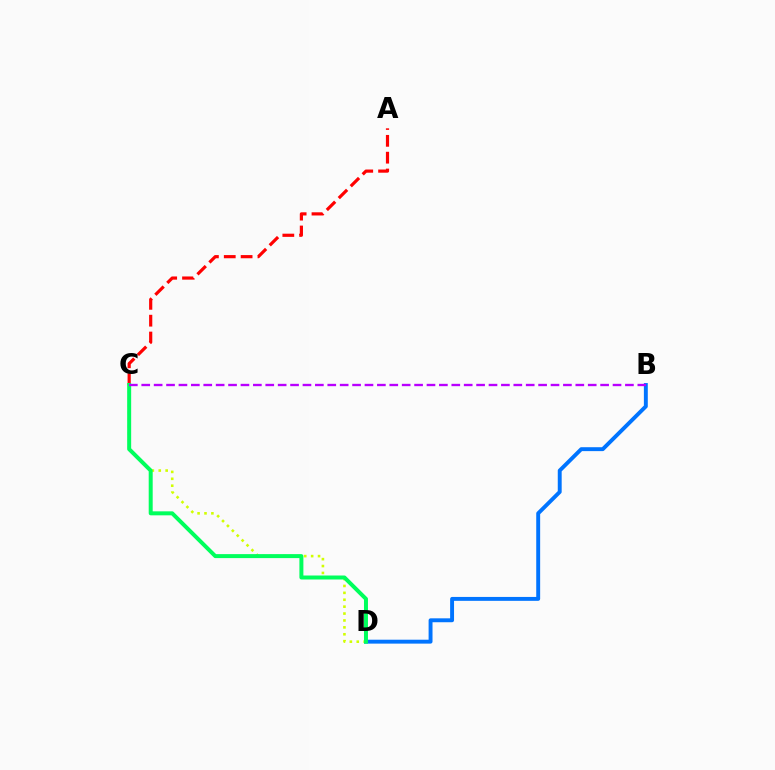{('C', 'D'): [{'color': '#d1ff00', 'line_style': 'dotted', 'thickness': 1.88}, {'color': '#00ff5c', 'line_style': 'solid', 'thickness': 2.87}], ('B', 'D'): [{'color': '#0074ff', 'line_style': 'solid', 'thickness': 2.82}], ('A', 'C'): [{'color': '#ff0000', 'line_style': 'dashed', 'thickness': 2.29}], ('B', 'C'): [{'color': '#b900ff', 'line_style': 'dashed', 'thickness': 1.68}]}